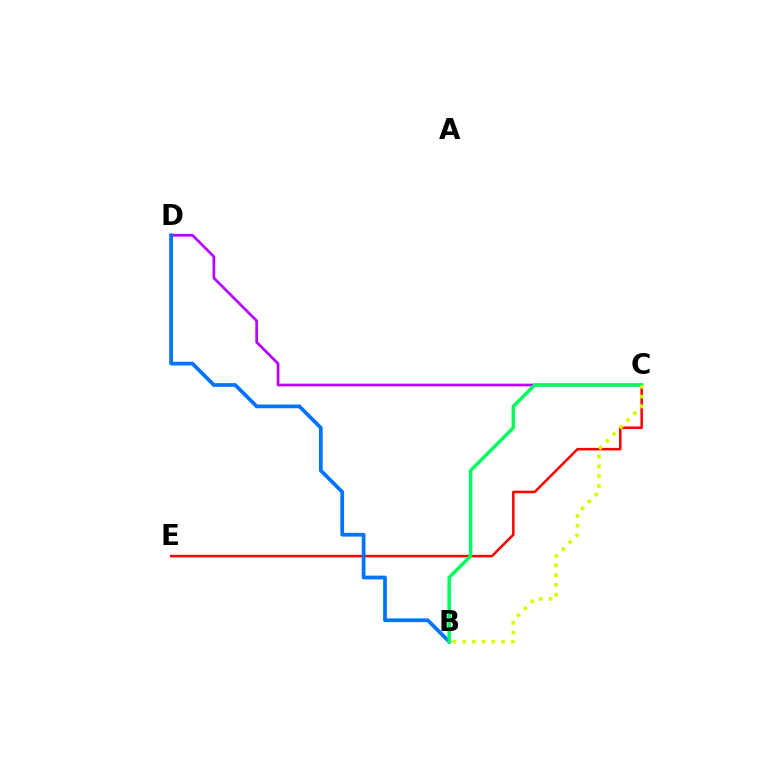{('C', 'D'): [{'color': '#b900ff', 'line_style': 'solid', 'thickness': 1.94}], ('C', 'E'): [{'color': '#ff0000', 'line_style': 'solid', 'thickness': 1.82}], ('B', 'D'): [{'color': '#0074ff', 'line_style': 'solid', 'thickness': 2.69}], ('B', 'C'): [{'color': '#00ff5c', 'line_style': 'solid', 'thickness': 2.51}, {'color': '#d1ff00', 'line_style': 'dotted', 'thickness': 2.64}]}